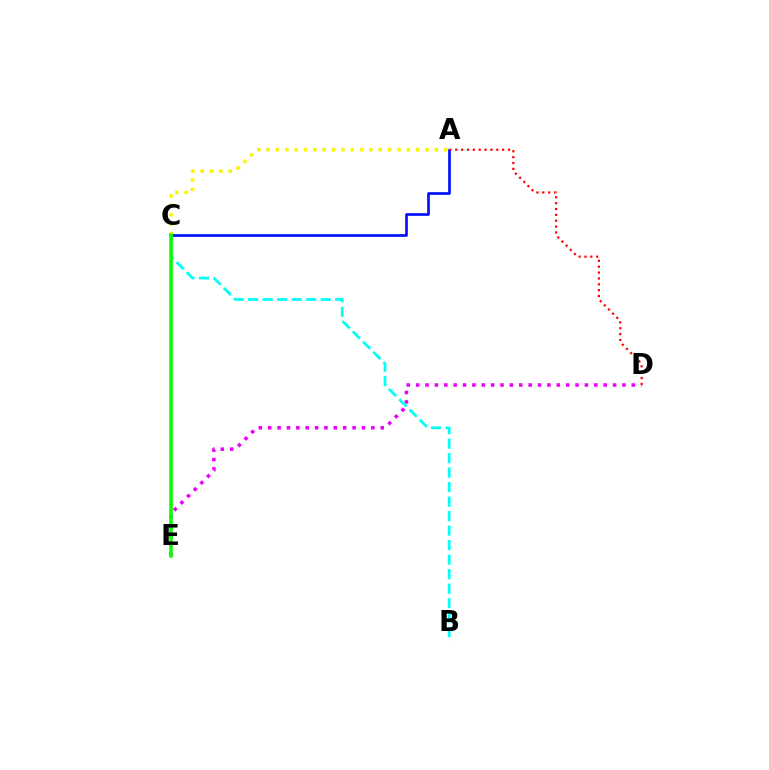{('A', 'C'): [{'color': '#0010ff', 'line_style': 'solid', 'thickness': 1.93}, {'color': '#fcf500', 'line_style': 'dotted', 'thickness': 2.54}], ('A', 'D'): [{'color': '#ff0000', 'line_style': 'dotted', 'thickness': 1.59}], ('D', 'E'): [{'color': '#ee00ff', 'line_style': 'dotted', 'thickness': 2.55}], ('B', 'C'): [{'color': '#00fff6', 'line_style': 'dashed', 'thickness': 1.97}], ('C', 'E'): [{'color': '#08ff00', 'line_style': 'solid', 'thickness': 2.52}]}